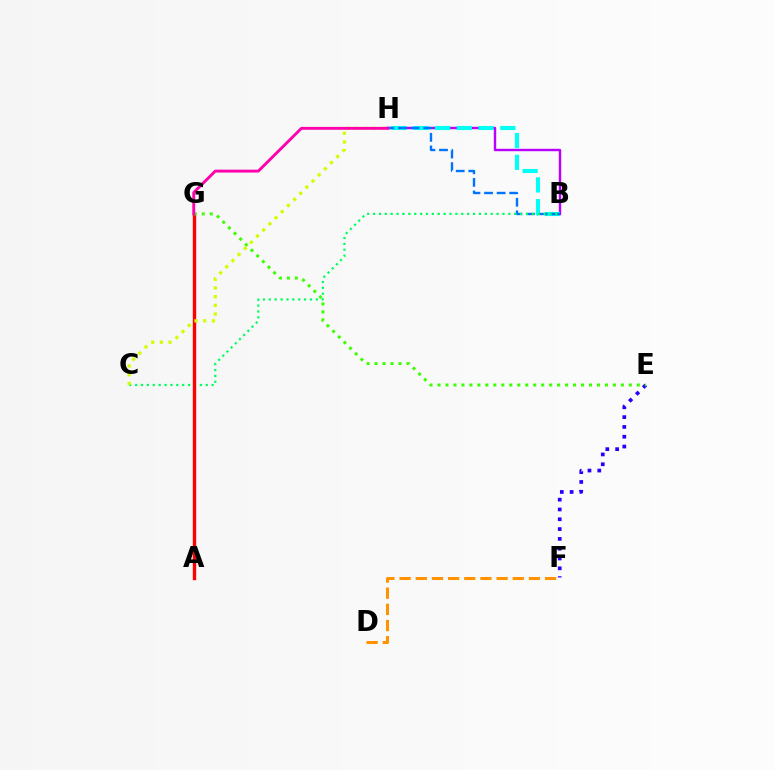{('B', 'H'): [{'color': '#b900ff', 'line_style': 'solid', 'thickness': 1.74}, {'color': '#00fff6', 'line_style': 'dashed', 'thickness': 2.96}, {'color': '#0074ff', 'line_style': 'dashed', 'thickness': 1.71}], ('E', 'F'): [{'color': '#2500ff', 'line_style': 'dotted', 'thickness': 2.66}], ('D', 'F'): [{'color': '#ff9400', 'line_style': 'dashed', 'thickness': 2.2}], ('B', 'C'): [{'color': '#00ff5c', 'line_style': 'dotted', 'thickness': 1.6}], ('A', 'G'): [{'color': '#ff0000', 'line_style': 'solid', 'thickness': 2.44}], ('E', 'G'): [{'color': '#3dff00', 'line_style': 'dotted', 'thickness': 2.17}], ('C', 'H'): [{'color': '#d1ff00', 'line_style': 'dotted', 'thickness': 2.36}], ('G', 'H'): [{'color': '#ff00ac', 'line_style': 'solid', 'thickness': 2.08}]}